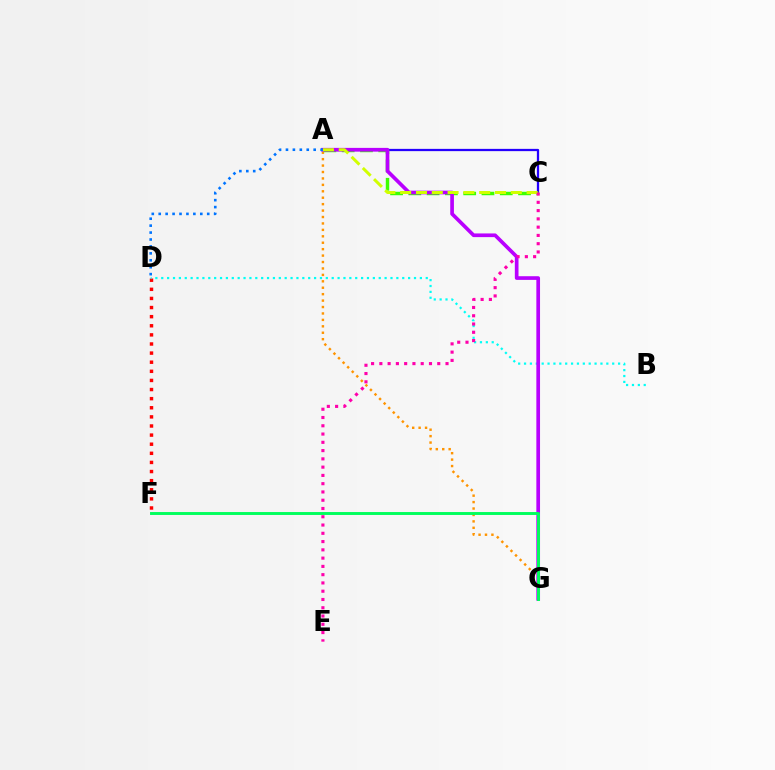{('A', 'G'): [{'color': '#ff9400', 'line_style': 'dotted', 'thickness': 1.75}, {'color': '#b900ff', 'line_style': 'solid', 'thickness': 2.65}], ('A', 'C'): [{'color': '#2500ff', 'line_style': 'solid', 'thickness': 1.63}, {'color': '#3dff00', 'line_style': 'dashed', 'thickness': 2.48}, {'color': '#d1ff00', 'line_style': 'dashed', 'thickness': 2.15}], ('D', 'F'): [{'color': '#ff0000', 'line_style': 'dotted', 'thickness': 2.48}], ('B', 'D'): [{'color': '#00fff6', 'line_style': 'dotted', 'thickness': 1.6}], ('F', 'G'): [{'color': '#00ff5c', 'line_style': 'solid', 'thickness': 2.11}], ('A', 'D'): [{'color': '#0074ff', 'line_style': 'dotted', 'thickness': 1.88}], ('C', 'E'): [{'color': '#ff00ac', 'line_style': 'dotted', 'thickness': 2.25}]}